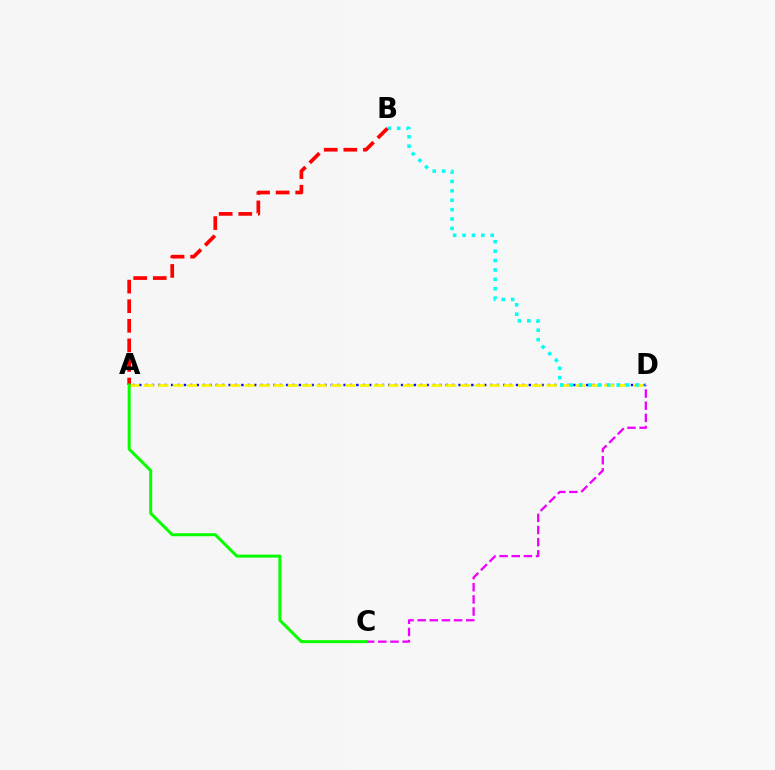{('A', 'D'): [{'color': '#0010ff', 'line_style': 'dotted', 'thickness': 1.74}, {'color': '#fcf500', 'line_style': 'dashed', 'thickness': 1.95}], ('B', 'D'): [{'color': '#00fff6', 'line_style': 'dotted', 'thickness': 2.55}], ('C', 'D'): [{'color': '#ee00ff', 'line_style': 'dashed', 'thickness': 1.65}], ('A', 'B'): [{'color': '#ff0000', 'line_style': 'dashed', 'thickness': 2.66}], ('A', 'C'): [{'color': '#08ff00', 'line_style': 'solid', 'thickness': 2.16}]}